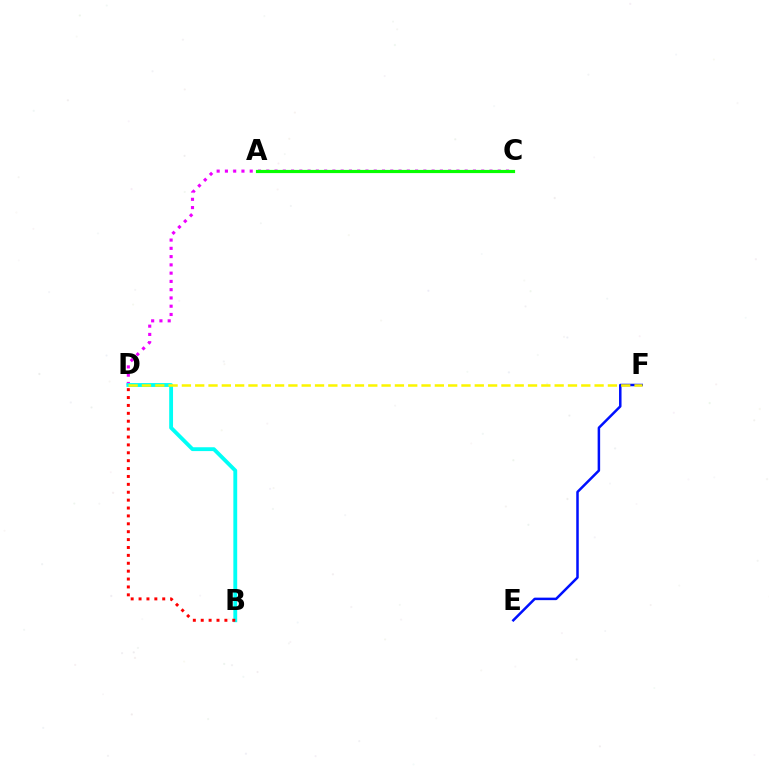{('C', 'D'): [{'color': '#ee00ff', 'line_style': 'dotted', 'thickness': 2.25}], ('B', 'D'): [{'color': '#00fff6', 'line_style': 'solid', 'thickness': 2.77}, {'color': '#ff0000', 'line_style': 'dotted', 'thickness': 2.14}], ('A', 'C'): [{'color': '#08ff00', 'line_style': 'solid', 'thickness': 2.28}], ('E', 'F'): [{'color': '#0010ff', 'line_style': 'solid', 'thickness': 1.81}], ('D', 'F'): [{'color': '#fcf500', 'line_style': 'dashed', 'thickness': 1.81}]}